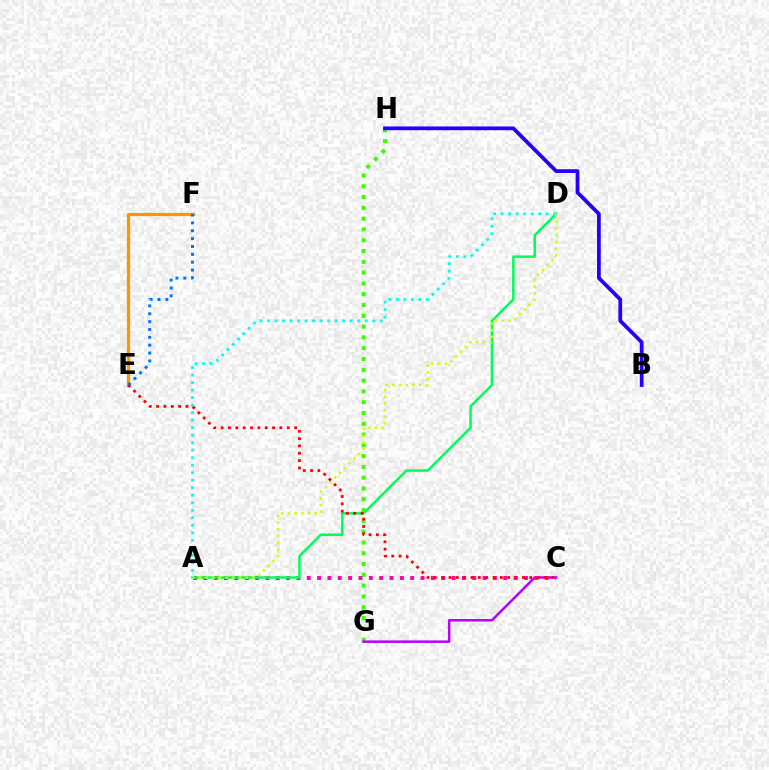{('G', 'H'): [{'color': '#3dff00', 'line_style': 'dotted', 'thickness': 2.93}], ('C', 'G'): [{'color': '#b900ff', 'line_style': 'solid', 'thickness': 1.81}], ('A', 'C'): [{'color': '#ff00ac', 'line_style': 'dotted', 'thickness': 2.81}], ('A', 'D'): [{'color': '#00ff5c', 'line_style': 'solid', 'thickness': 1.81}, {'color': '#00fff6', 'line_style': 'dotted', 'thickness': 2.04}, {'color': '#d1ff00', 'line_style': 'dotted', 'thickness': 1.82}], ('B', 'H'): [{'color': '#2500ff', 'line_style': 'solid', 'thickness': 2.7}], ('E', 'F'): [{'color': '#ff9400', 'line_style': 'solid', 'thickness': 2.31}, {'color': '#0074ff', 'line_style': 'dotted', 'thickness': 2.14}], ('C', 'E'): [{'color': '#ff0000', 'line_style': 'dotted', 'thickness': 2.0}]}